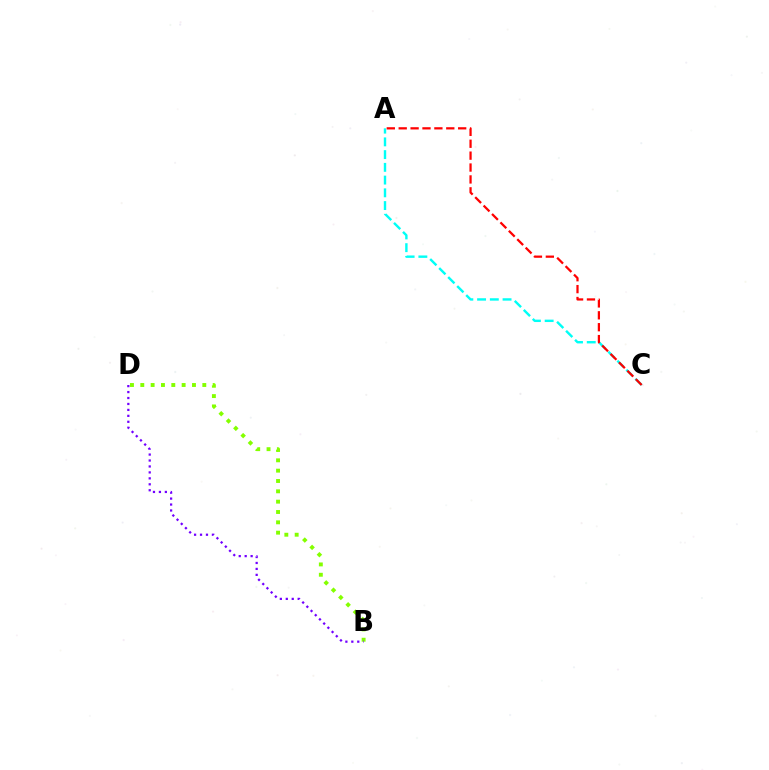{('B', 'D'): [{'color': '#84ff00', 'line_style': 'dotted', 'thickness': 2.81}, {'color': '#7200ff', 'line_style': 'dotted', 'thickness': 1.62}], ('A', 'C'): [{'color': '#00fff6', 'line_style': 'dashed', 'thickness': 1.73}, {'color': '#ff0000', 'line_style': 'dashed', 'thickness': 1.62}]}